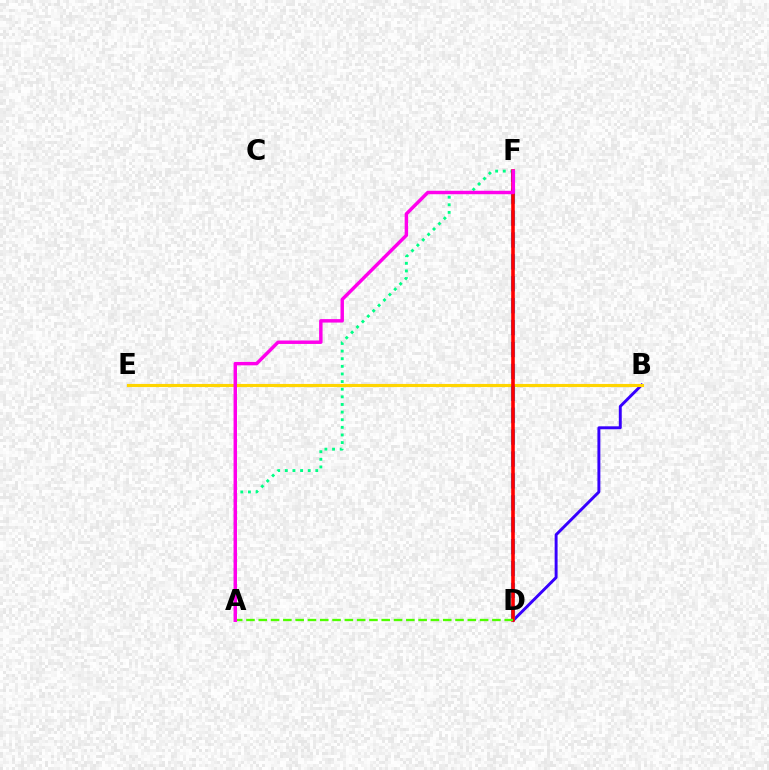{('B', 'D'): [{'color': '#3700ff', 'line_style': 'solid', 'thickness': 2.11}], ('A', 'F'): [{'color': '#00ff86', 'line_style': 'dotted', 'thickness': 2.07}, {'color': '#ff00ed', 'line_style': 'solid', 'thickness': 2.48}], ('B', 'E'): [{'color': '#ffd500', 'line_style': 'solid', 'thickness': 2.25}], ('D', 'F'): [{'color': '#009eff', 'line_style': 'dashed', 'thickness': 2.98}, {'color': '#ff0000', 'line_style': 'solid', 'thickness': 2.59}], ('A', 'D'): [{'color': '#4fff00', 'line_style': 'dashed', 'thickness': 1.67}]}